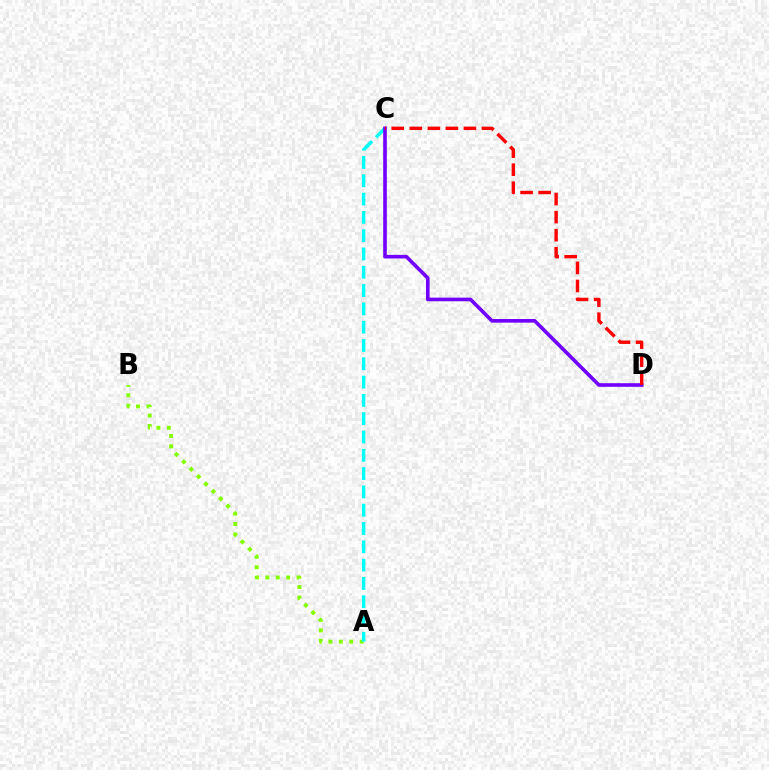{('A', 'B'): [{'color': '#84ff00', 'line_style': 'dotted', 'thickness': 2.83}], ('A', 'C'): [{'color': '#00fff6', 'line_style': 'dashed', 'thickness': 2.49}], ('C', 'D'): [{'color': '#7200ff', 'line_style': 'solid', 'thickness': 2.61}, {'color': '#ff0000', 'line_style': 'dashed', 'thickness': 2.45}]}